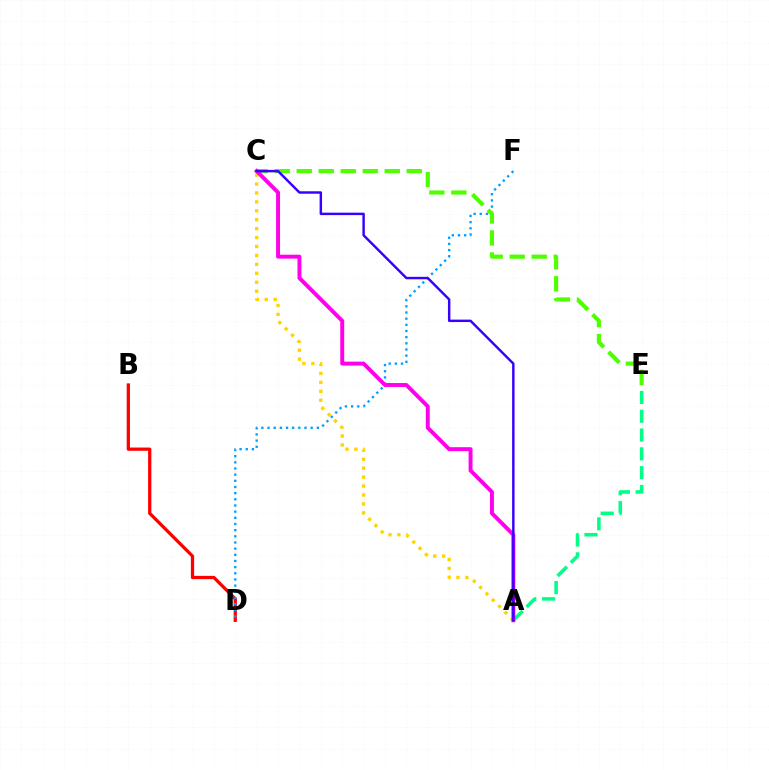{('A', 'C'): [{'color': '#ffd500', 'line_style': 'dotted', 'thickness': 2.43}, {'color': '#ff00ed', 'line_style': 'solid', 'thickness': 2.83}, {'color': '#3700ff', 'line_style': 'solid', 'thickness': 1.76}], ('B', 'D'): [{'color': '#ff0000', 'line_style': 'solid', 'thickness': 2.34}], ('D', 'F'): [{'color': '#009eff', 'line_style': 'dotted', 'thickness': 1.67}], ('A', 'E'): [{'color': '#00ff86', 'line_style': 'dashed', 'thickness': 2.55}], ('C', 'E'): [{'color': '#4fff00', 'line_style': 'dashed', 'thickness': 2.99}]}